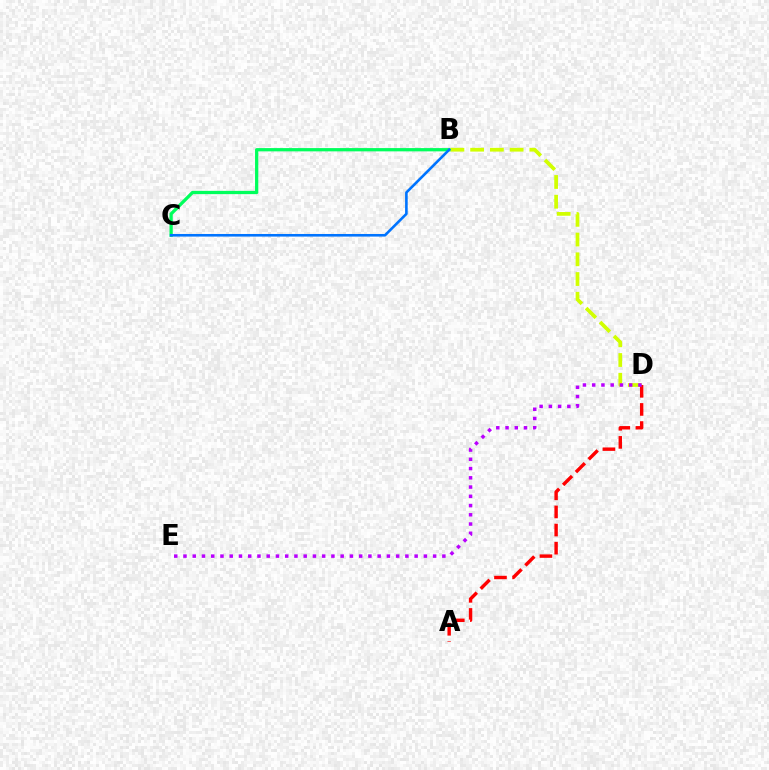{('B', 'C'): [{'color': '#00ff5c', 'line_style': 'solid', 'thickness': 2.35}, {'color': '#0074ff', 'line_style': 'solid', 'thickness': 1.88}], ('B', 'D'): [{'color': '#d1ff00', 'line_style': 'dashed', 'thickness': 2.68}], ('A', 'D'): [{'color': '#ff0000', 'line_style': 'dashed', 'thickness': 2.46}], ('D', 'E'): [{'color': '#b900ff', 'line_style': 'dotted', 'thickness': 2.51}]}